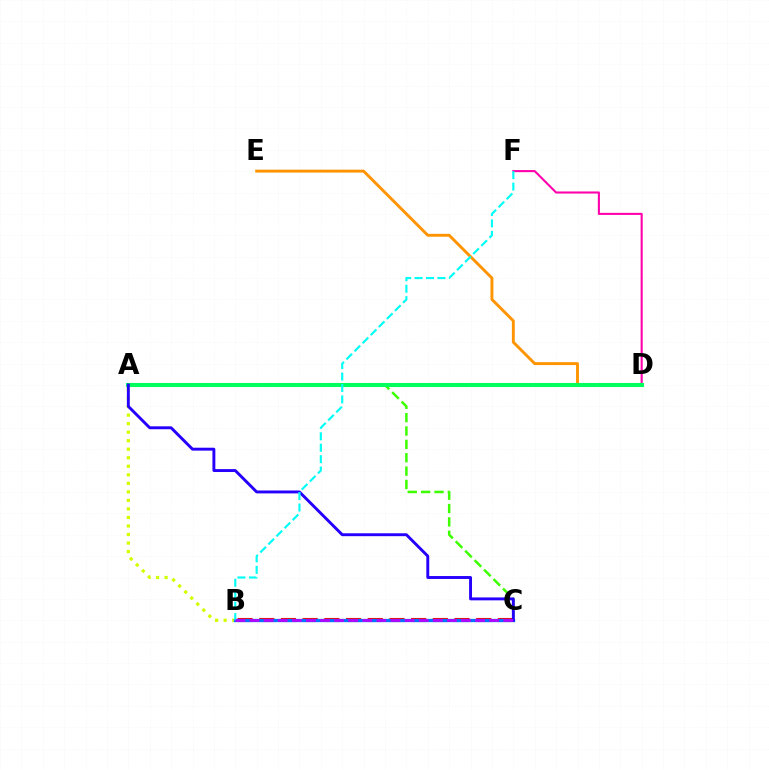{('A', 'C'): [{'color': '#3dff00', 'line_style': 'dashed', 'thickness': 1.82}, {'color': '#2500ff', 'line_style': 'solid', 'thickness': 2.1}], ('B', 'C'): [{'color': '#ff0000', 'line_style': 'dashed', 'thickness': 2.95}, {'color': '#0074ff', 'line_style': 'solid', 'thickness': 2.37}, {'color': '#b900ff', 'line_style': 'dashed', 'thickness': 1.92}], ('D', 'E'): [{'color': '#ff9400', 'line_style': 'solid', 'thickness': 2.08}], ('A', 'B'): [{'color': '#d1ff00', 'line_style': 'dotted', 'thickness': 2.32}], ('D', 'F'): [{'color': '#ff00ac', 'line_style': 'solid', 'thickness': 1.51}], ('A', 'D'): [{'color': '#00ff5c', 'line_style': 'solid', 'thickness': 2.95}], ('B', 'F'): [{'color': '#00fff6', 'line_style': 'dashed', 'thickness': 1.55}]}